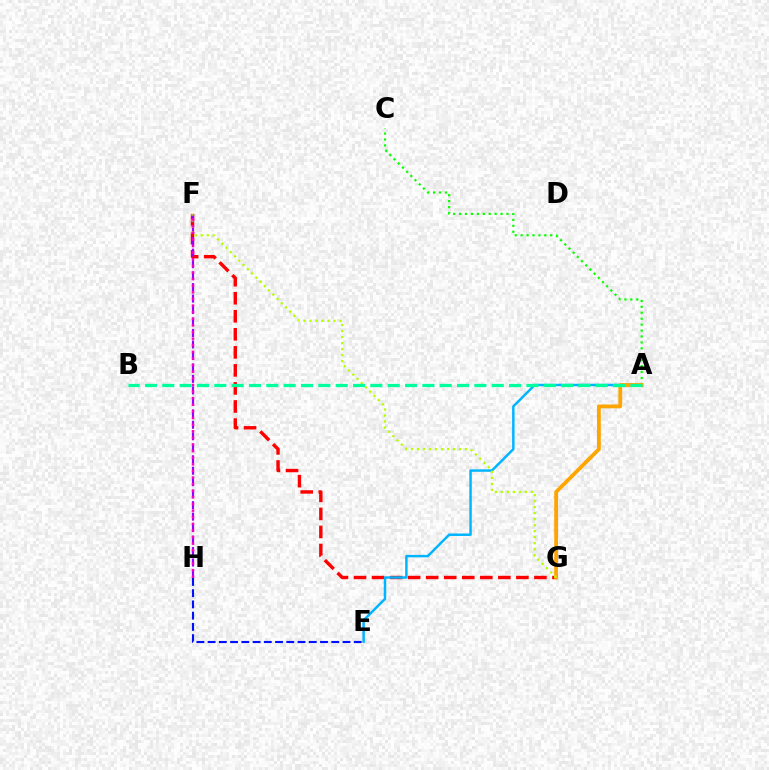{('A', 'C'): [{'color': '#08ff00', 'line_style': 'dotted', 'thickness': 1.61}], ('F', 'G'): [{'color': '#ff0000', 'line_style': 'dashed', 'thickness': 2.45}, {'color': '#b3ff00', 'line_style': 'dotted', 'thickness': 1.63}], ('A', 'E'): [{'color': '#00b5ff', 'line_style': 'solid', 'thickness': 1.78}], ('A', 'G'): [{'color': '#ffa500', 'line_style': 'solid', 'thickness': 2.73}], ('F', 'H'): [{'color': '#9b00ff', 'line_style': 'dashed', 'thickness': 1.56}, {'color': '#ff00bd', 'line_style': 'dotted', 'thickness': 1.8}], ('E', 'H'): [{'color': '#0010ff', 'line_style': 'dashed', 'thickness': 1.53}], ('A', 'B'): [{'color': '#00ff9d', 'line_style': 'dashed', 'thickness': 2.36}]}